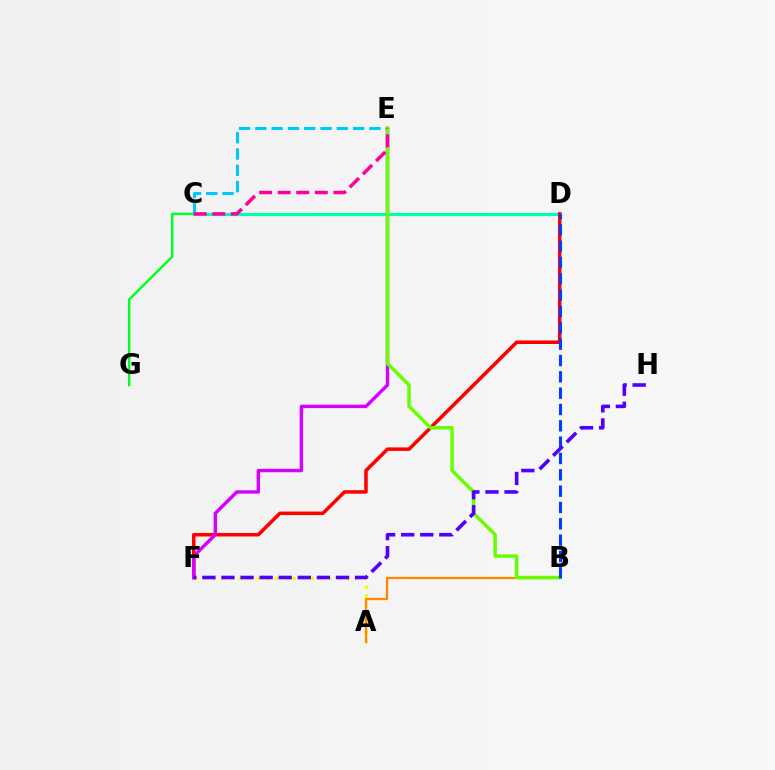{('C', 'G'): [{'color': '#00ff27', 'line_style': 'solid', 'thickness': 1.76}], ('C', 'D'): [{'color': '#00ffaf', 'line_style': 'solid', 'thickness': 2.27}], ('C', 'E'): [{'color': '#00c7ff', 'line_style': 'dashed', 'thickness': 2.21}, {'color': '#ff00a0', 'line_style': 'dashed', 'thickness': 2.52}], ('A', 'F'): [{'color': '#eeff00', 'line_style': 'dotted', 'thickness': 2.44}], ('D', 'F'): [{'color': '#ff0000', 'line_style': 'solid', 'thickness': 2.54}], ('A', 'B'): [{'color': '#ff8800', 'line_style': 'solid', 'thickness': 1.65}], ('E', 'F'): [{'color': '#d600ff', 'line_style': 'solid', 'thickness': 2.45}], ('B', 'E'): [{'color': '#66ff00', 'line_style': 'solid', 'thickness': 2.5}], ('B', 'D'): [{'color': '#003fff', 'line_style': 'dashed', 'thickness': 2.22}], ('F', 'H'): [{'color': '#4f00ff', 'line_style': 'dashed', 'thickness': 2.59}]}